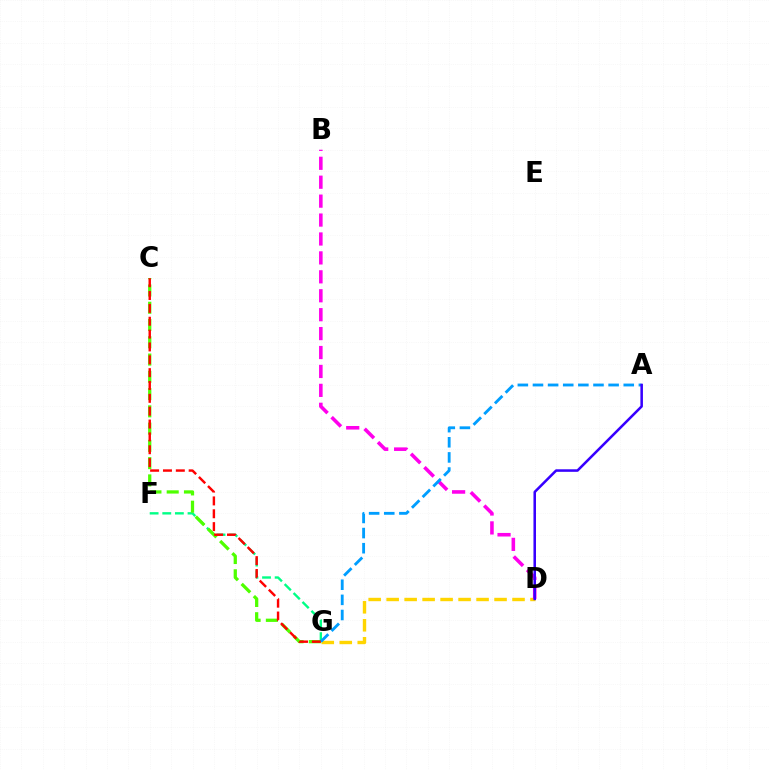{('F', 'G'): [{'color': '#00ff86', 'line_style': 'dashed', 'thickness': 1.72}], ('D', 'G'): [{'color': '#ffd500', 'line_style': 'dashed', 'thickness': 2.44}], ('B', 'D'): [{'color': '#ff00ed', 'line_style': 'dashed', 'thickness': 2.57}], ('C', 'G'): [{'color': '#4fff00', 'line_style': 'dashed', 'thickness': 2.35}, {'color': '#ff0000', 'line_style': 'dashed', 'thickness': 1.75}], ('A', 'G'): [{'color': '#009eff', 'line_style': 'dashed', 'thickness': 2.06}], ('A', 'D'): [{'color': '#3700ff', 'line_style': 'solid', 'thickness': 1.83}]}